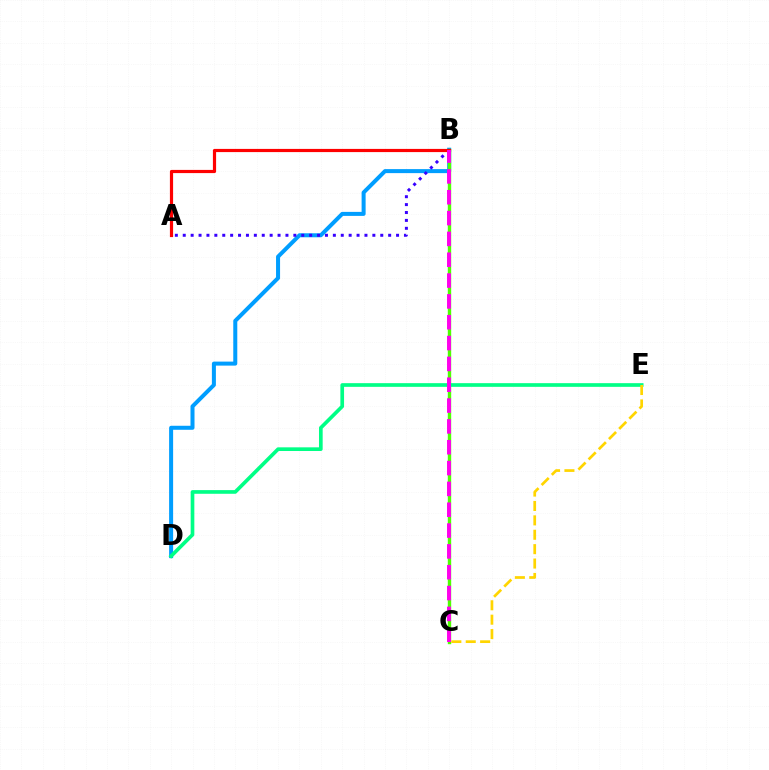{('B', 'D'): [{'color': '#009eff', 'line_style': 'solid', 'thickness': 2.89}], ('B', 'C'): [{'color': '#4fff00', 'line_style': 'solid', 'thickness': 2.44}, {'color': '#ff00ed', 'line_style': 'dashed', 'thickness': 2.83}], ('A', 'B'): [{'color': '#3700ff', 'line_style': 'dotted', 'thickness': 2.15}, {'color': '#ff0000', 'line_style': 'solid', 'thickness': 2.29}], ('D', 'E'): [{'color': '#00ff86', 'line_style': 'solid', 'thickness': 2.64}], ('C', 'E'): [{'color': '#ffd500', 'line_style': 'dashed', 'thickness': 1.96}]}